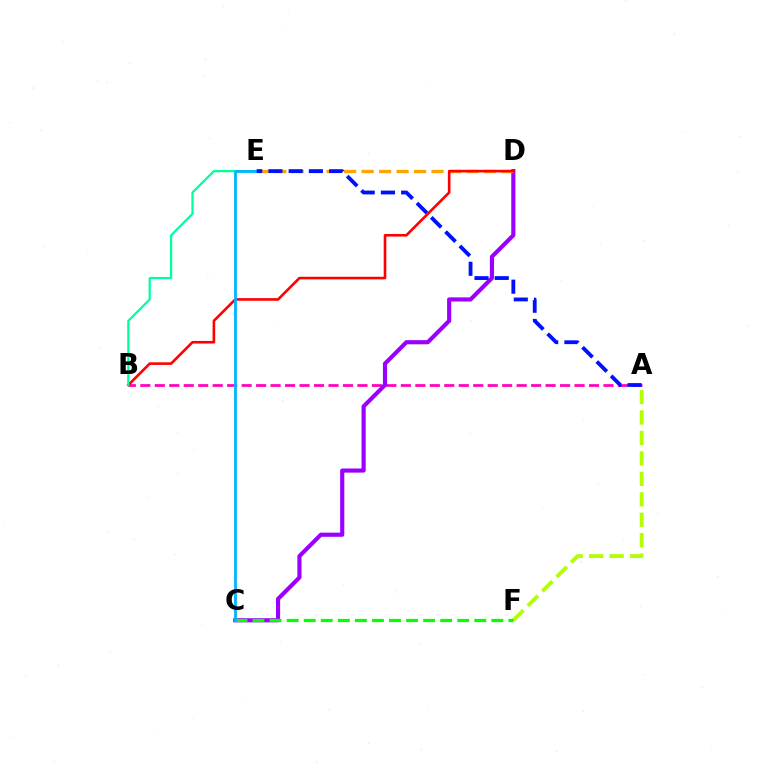{('A', 'B'): [{'color': '#ff00bd', 'line_style': 'dashed', 'thickness': 1.97}], ('C', 'D'): [{'color': '#9b00ff', 'line_style': 'solid', 'thickness': 2.98}], ('A', 'F'): [{'color': '#b3ff00', 'line_style': 'dashed', 'thickness': 2.78}], ('D', 'E'): [{'color': '#ffa500', 'line_style': 'dashed', 'thickness': 2.37}], ('C', 'F'): [{'color': '#08ff00', 'line_style': 'dashed', 'thickness': 2.32}], ('B', 'D'): [{'color': '#ff0000', 'line_style': 'solid', 'thickness': 1.88}], ('B', 'E'): [{'color': '#00ff9d', 'line_style': 'solid', 'thickness': 1.61}], ('C', 'E'): [{'color': '#00b5ff', 'line_style': 'solid', 'thickness': 2.01}], ('A', 'E'): [{'color': '#0010ff', 'line_style': 'dashed', 'thickness': 2.75}]}